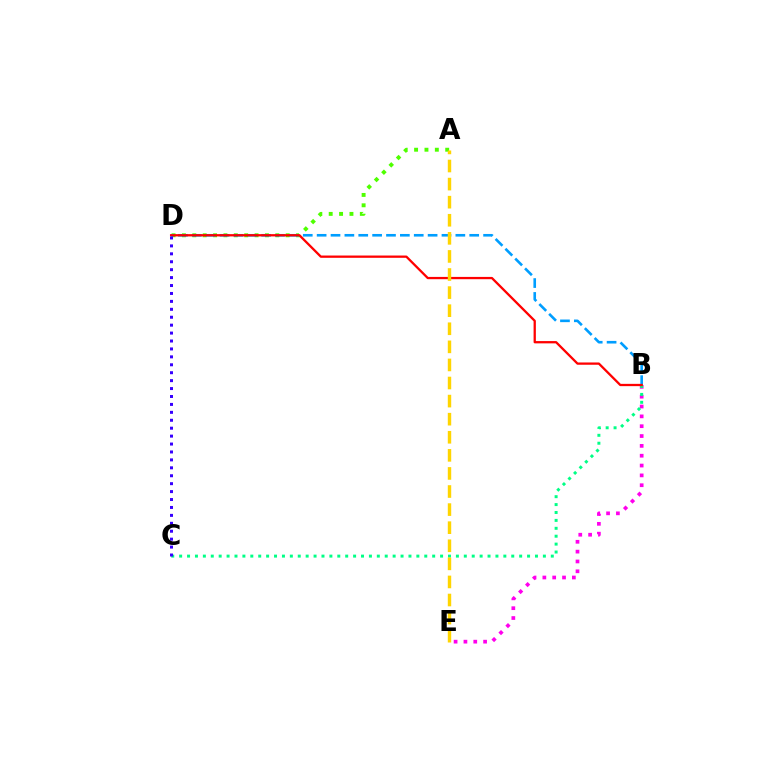{('A', 'D'): [{'color': '#4fff00', 'line_style': 'dotted', 'thickness': 2.82}], ('B', 'D'): [{'color': '#009eff', 'line_style': 'dashed', 'thickness': 1.88}, {'color': '#ff0000', 'line_style': 'solid', 'thickness': 1.65}], ('B', 'E'): [{'color': '#ff00ed', 'line_style': 'dotted', 'thickness': 2.67}], ('B', 'C'): [{'color': '#00ff86', 'line_style': 'dotted', 'thickness': 2.15}], ('A', 'E'): [{'color': '#ffd500', 'line_style': 'dashed', 'thickness': 2.46}], ('C', 'D'): [{'color': '#3700ff', 'line_style': 'dotted', 'thickness': 2.15}]}